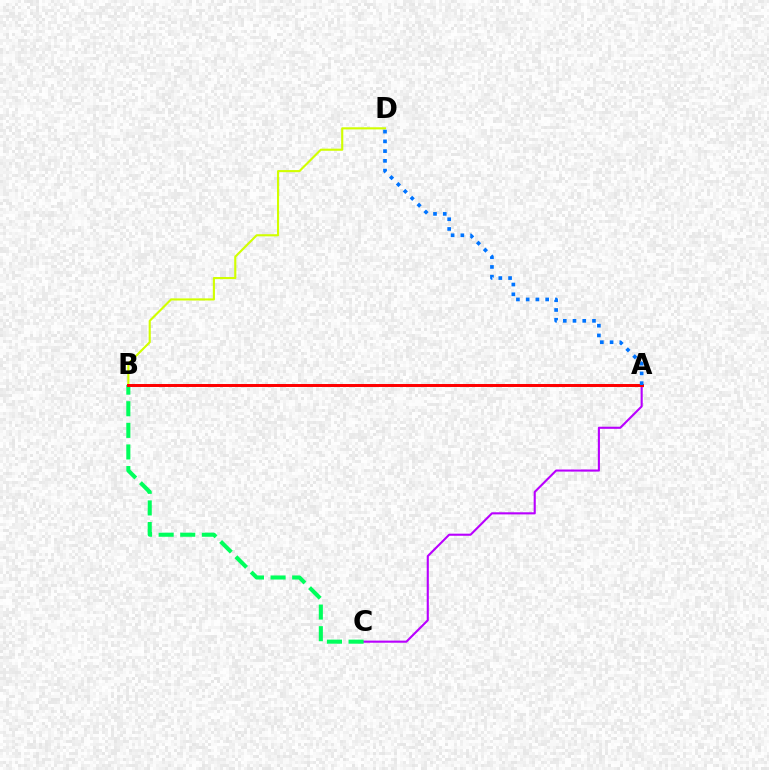{('A', 'C'): [{'color': '#b900ff', 'line_style': 'solid', 'thickness': 1.52}], ('B', 'C'): [{'color': '#00ff5c', 'line_style': 'dashed', 'thickness': 2.94}], ('B', 'D'): [{'color': '#d1ff00', 'line_style': 'solid', 'thickness': 1.53}], ('A', 'B'): [{'color': '#ff0000', 'line_style': 'solid', 'thickness': 2.14}], ('A', 'D'): [{'color': '#0074ff', 'line_style': 'dotted', 'thickness': 2.65}]}